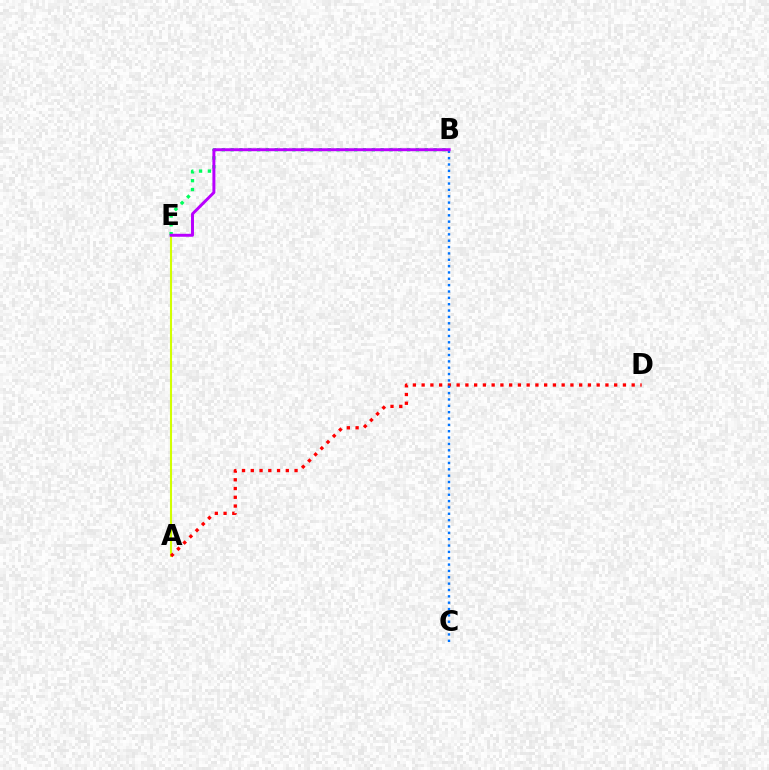{('A', 'E'): [{'color': '#d1ff00', 'line_style': 'solid', 'thickness': 1.51}], ('B', 'E'): [{'color': '#00ff5c', 'line_style': 'dotted', 'thickness': 2.4}, {'color': '#b900ff', 'line_style': 'solid', 'thickness': 2.13}], ('A', 'D'): [{'color': '#ff0000', 'line_style': 'dotted', 'thickness': 2.38}], ('B', 'C'): [{'color': '#0074ff', 'line_style': 'dotted', 'thickness': 1.73}]}